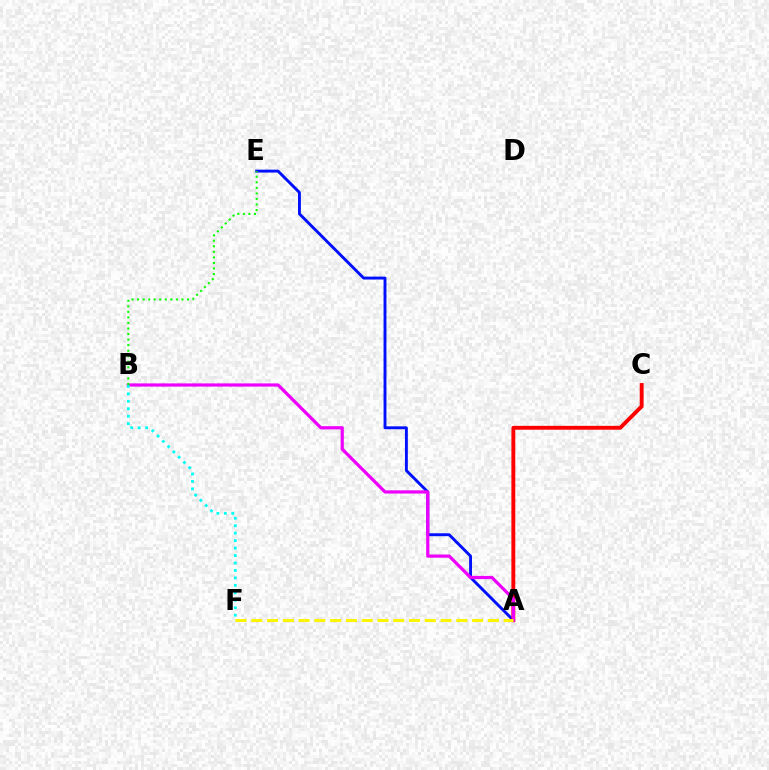{('A', 'E'): [{'color': '#0010ff', 'line_style': 'solid', 'thickness': 2.09}], ('A', 'C'): [{'color': '#ff0000', 'line_style': 'solid', 'thickness': 2.79}], ('A', 'B'): [{'color': '#ee00ff', 'line_style': 'solid', 'thickness': 2.31}], ('B', 'E'): [{'color': '#08ff00', 'line_style': 'dotted', 'thickness': 1.51}], ('B', 'F'): [{'color': '#00fff6', 'line_style': 'dotted', 'thickness': 2.02}], ('A', 'F'): [{'color': '#fcf500', 'line_style': 'dashed', 'thickness': 2.14}]}